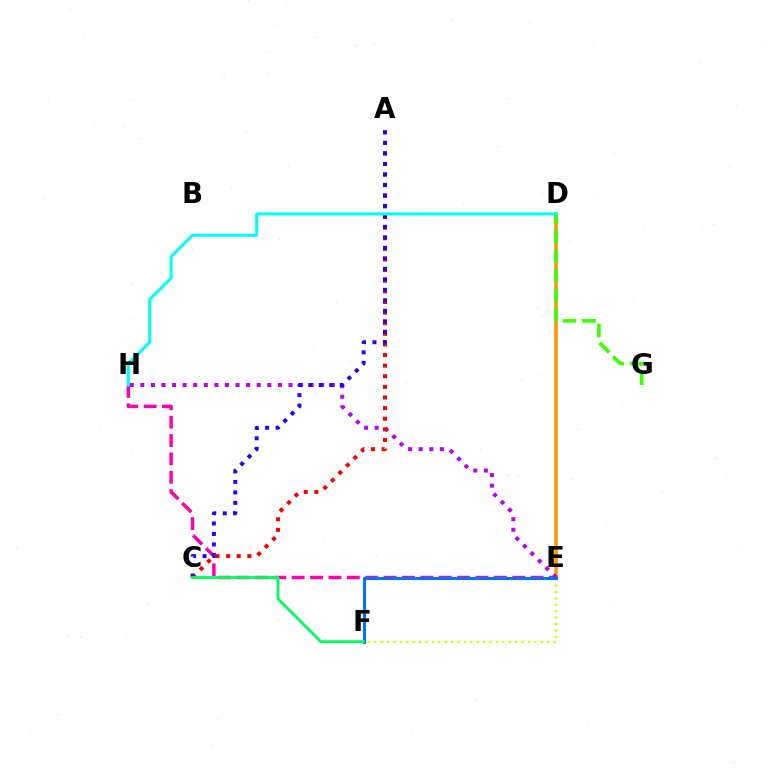{('D', 'E'): [{'color': '#ff9400', 'line_style': 'solid', 'thickness': 2.52}], ('E', 'H'): [{'color': '#ff00ac', 'line_style': 'dashed', 'thickness': 2.5}, {'color': '#b900ff', 'line_style': 'dotted', 'thickness': 2.88}], ('D', 'G'): [{'color': '#3dff00', 'line_style': 'dashed', 'thickness': 2.65}], ('E', 'F'): [{'color': '#d1ff00', 'line_style': 'dotted', 'thickness': 1.74}, {'color': '#0074ff', 'line_style': 'solid', 'thickness': 2.21}], ('A', 'C'): [{'color': '#ff0000', 'line_style': 'dotted', 'thickness': 2.88}, {'color': '#2500ff', 'line_style': 'dotted', 'thickness': 2.85}], ('C', 'F'): [{'color': '#00ff5c', 'line_style': 'solid', 'thickness': 2.02}], ('D', 'H'): [{'color': '#00fff6', 'line_style': 'solid', 'thickness': 2.17}]}